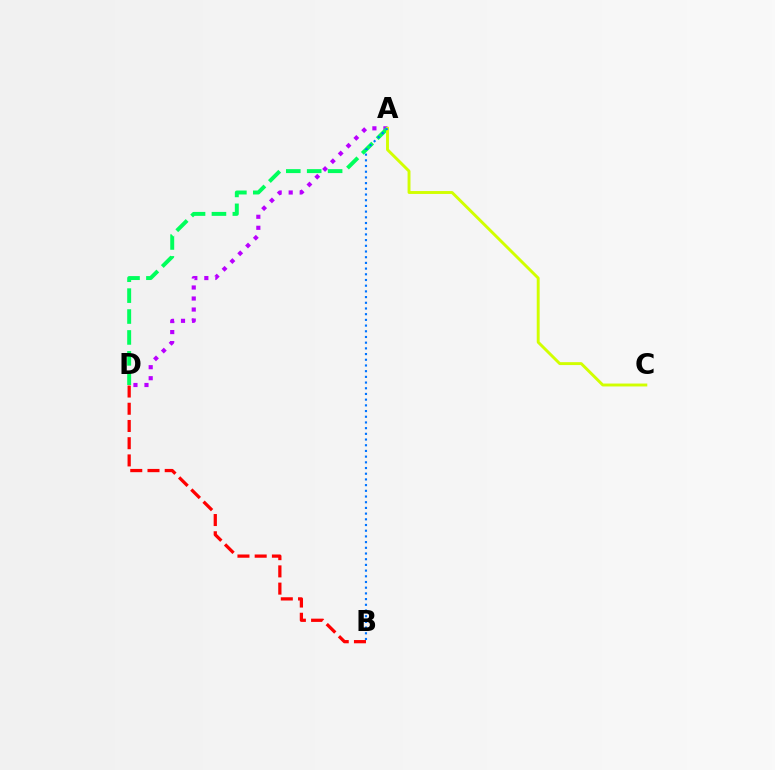{('A', 'D'): [{'color': '#b900ff', 'line_style': 'dotted', 'thickness': 2.99}, {'color': '#00ff5c', 'line_style': 'dashed', 'thickness': 2.84}], ('A', 'C'): [{'color': '#d1ff00', 'line_style': 'solid', 'thickness': 2.09}], ('A', 'B'): [{'color': '#0074ff', 'line_style': 'dotted', 'thickness': 1.55}], ('B', 'D'): [{'color': '#ff0000', 'line_style': 'dashed', 'thickness': 2.34}]}